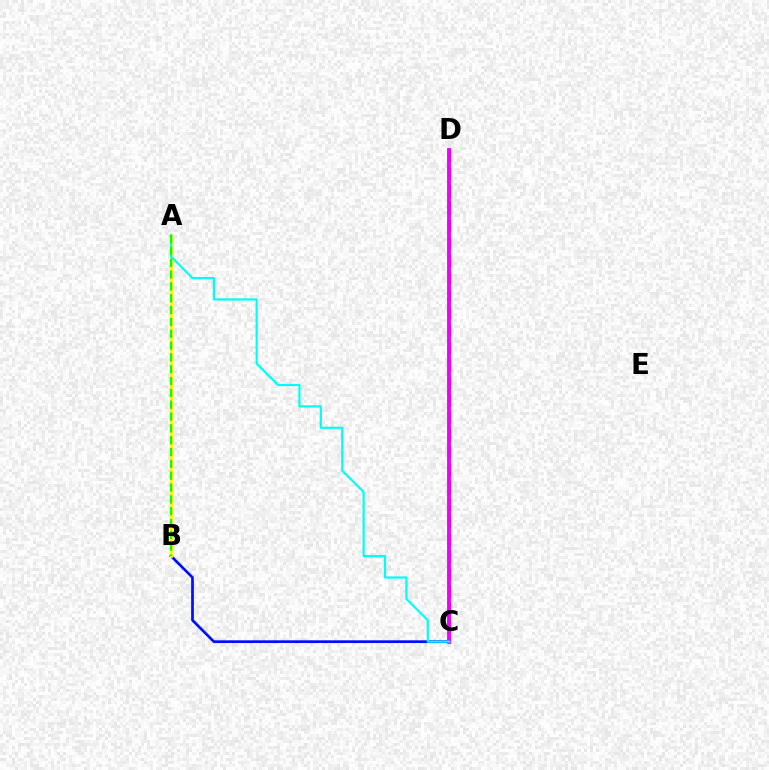{('C', 'D'): [{'color': '#ff0000', 'line_style': 'dashed', 'thickness': 2.37}, {'color': '#ee00ff', 'line_style': 'solid', 'thickness': 2.77}], ('B', 'C'): [{'color': '#0010ff', 'line_style': 'solid', 'thickness': 1.96}], ('A', 'B'): [{'color': '#fcf500', 'line_style': 'solid', 'thickness': 2.04}, {'color': '#08ff00', 'line_style': 'dashed', 'thickness': 1.61}], ('A', 'C'): [{'color': '#00fff6', 'line_style': 'solid', 'thickness': 1.58}]}